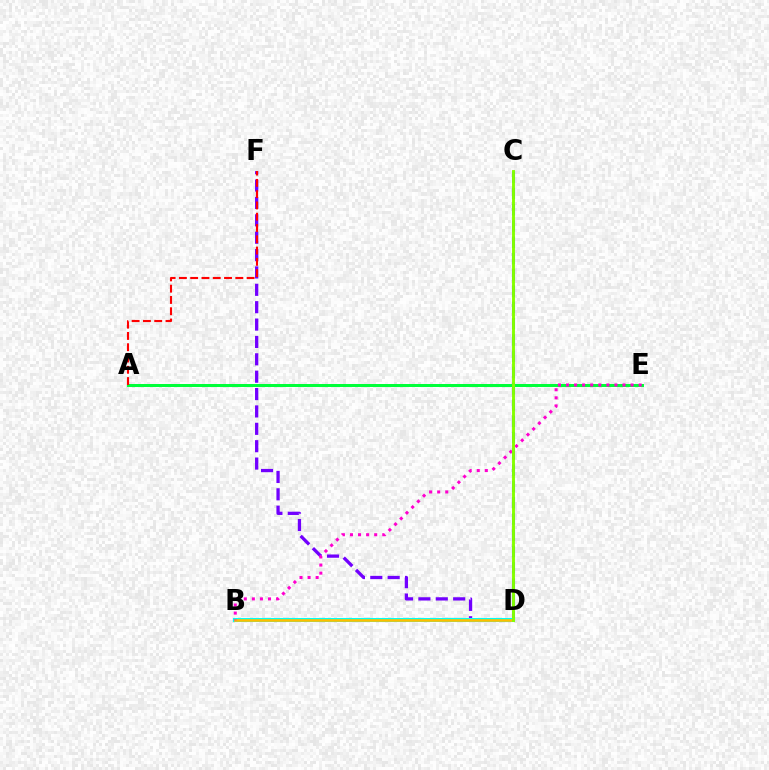{('C', 'D'): [{'color': '#004bff', 'line_style': 'dashed', 'thickness': 2.21}, {'color': '#84ff00', 'line_style': 'solid', 'thickness': 2.08}], ('D', 'F'): [{'color': '#7200ff', 'line_style': 'dashed', 'thickness': 2.36}], ('A', 'E'): [{'color': '#00ff39', 'line_style': 'solid', 'thickness': 2.15}], ('A', 'F'): [{'color': '#ff0000', 'line_style': 'dashed', 'thickness': 1.53}], ('B', 'D'): [{'color': '#00fff6', 'line_style': 'solid', 'thickness': 2.92}, {'color': '#ffbd00', 'line_style': 'solid', 'thickness': 1.89}], ('B', 'E'): [{'color': '#ff00cf', 'line_style': 'dotted', 'thickness': 2.19}]}